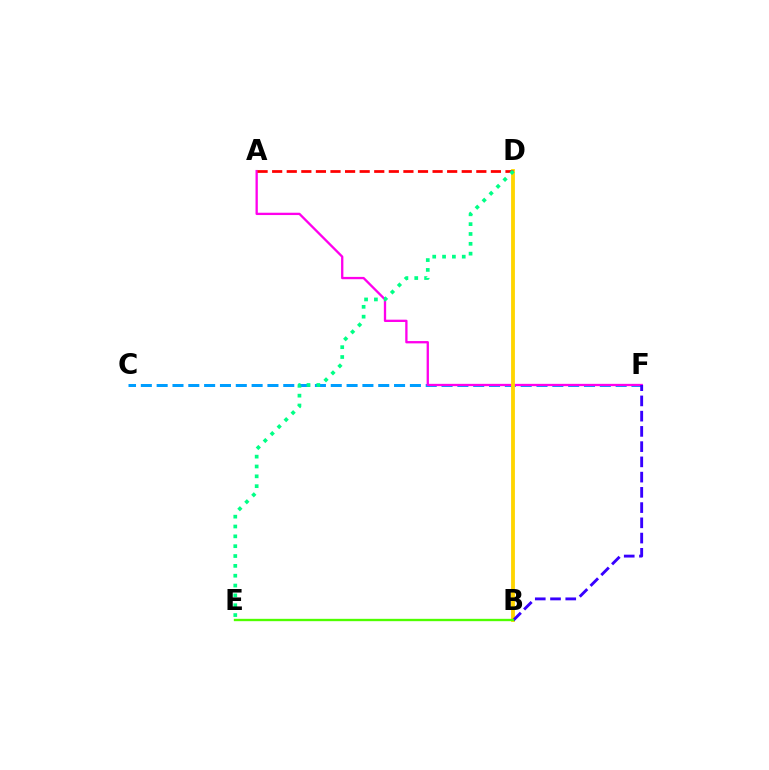{('C', 'F'): [{'color': '#009eff', 'line_style': 'dashed', 'thickness': 2.15}], ('A', 'F'): [{'color': '#ff00ed', 'line_style': 'solid', 'thickness': 1.67}], ('B', 'D'): [{'color': '#ffd500', 'line_style': 'solid', 'thickness': 2.75}], ('B', 'F'): [{'color': '#3700ff', 'line_style': 'dashed', 'thickness': 2.07}], ('A', 'D'): [{'color': '#ff0000', 'line_style': 'dashed', 'thickness': 1.98}], ('B', 'E'): [{'color': '#4fff00', 'line_style': 'solid', 'thickness': 1.69}], ('D', 'E'): [{'color': '#00ff86', 'line_style': 'dotted', 'thickness': 2.67}]}